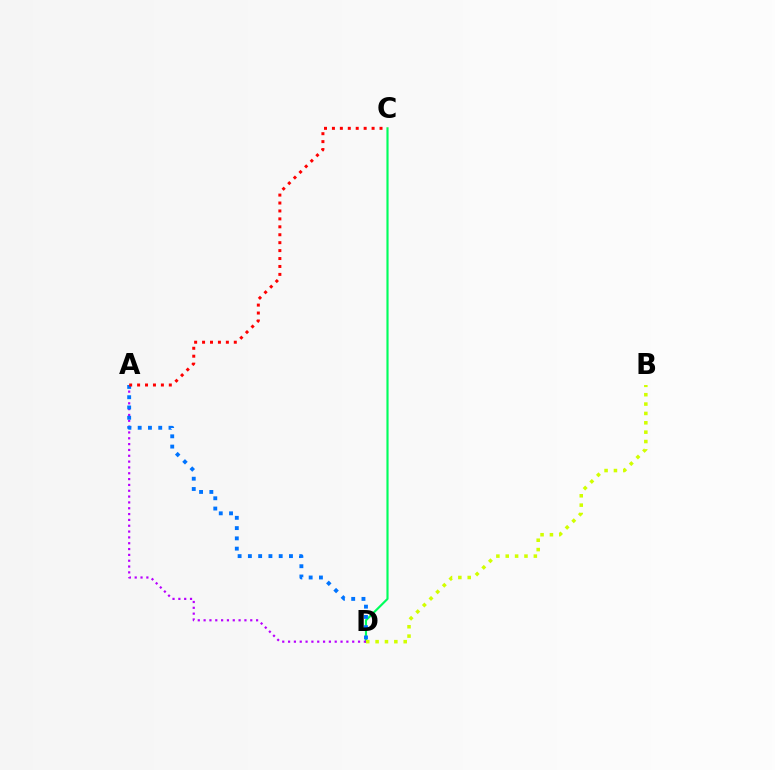{('C', 'D'): [{'color': '#00ff5c', 'line_style': 'solid', 'thickness': 1.55}], ('B', 'D'): [{'color': '#d1ff00', 'line_style': 'dotted', 'thickness': 2.55}], ('A', 'D'): [{'color': '#b900ff', 'line_style': 'dotted', 'thickness': 1.58}, {'color': '#0074ff', 'line_style': 'dotted', 'thickness': 2.79}], ('A', 'C'): [{'color': '#ff0000', 'line_style': 'dotted', 'thickness': 2.16}]}